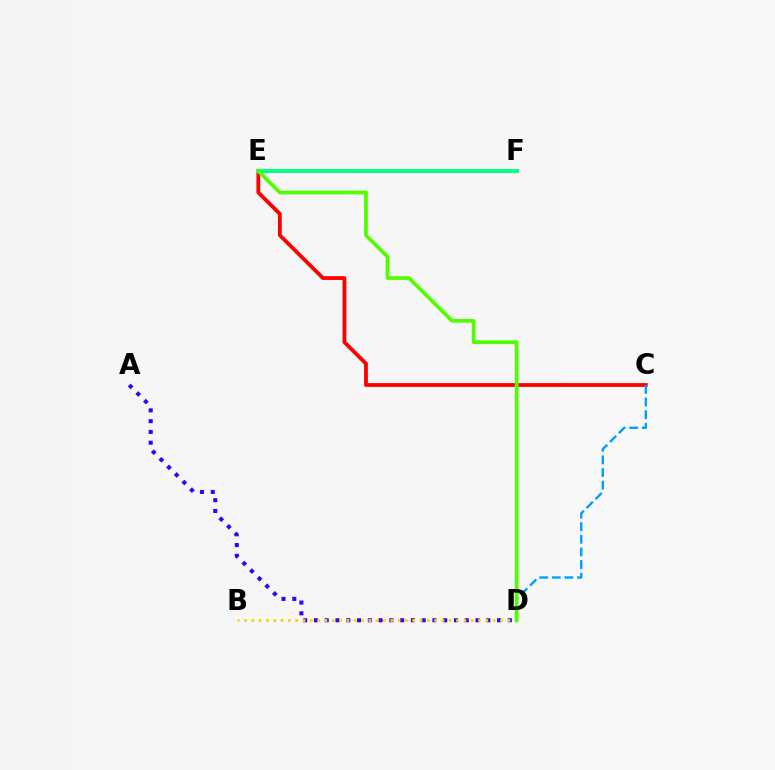{('E', 'F'): [{'color': '#ff00ed', 'line_style': 'dotted', 'thickness': 2.04}, {'color': '#00ff86', 'line_style': 'solid', 'thickness': 2.81}], ('A', 'D'): [{'color': '#3700ff', 'line_style': 'dotted', 'thickness': 2.93}], ('C', 'E'): [{'color': '#ff0000', 'line_style': 'solid', 'thickness': 2.73}], ('C', 'D'): [{'color': '#009eff', 'line_style': 'dashed', 'thickness': 1.71}], ('B', 'D'): [{'color': '#ffd500', 'line_style': 'dotted', 'thickness': 1.99}], ('D', 'E'): [{'color': '#4fff00', 'line_style': 'solid', 'thickness': 2.67}]}